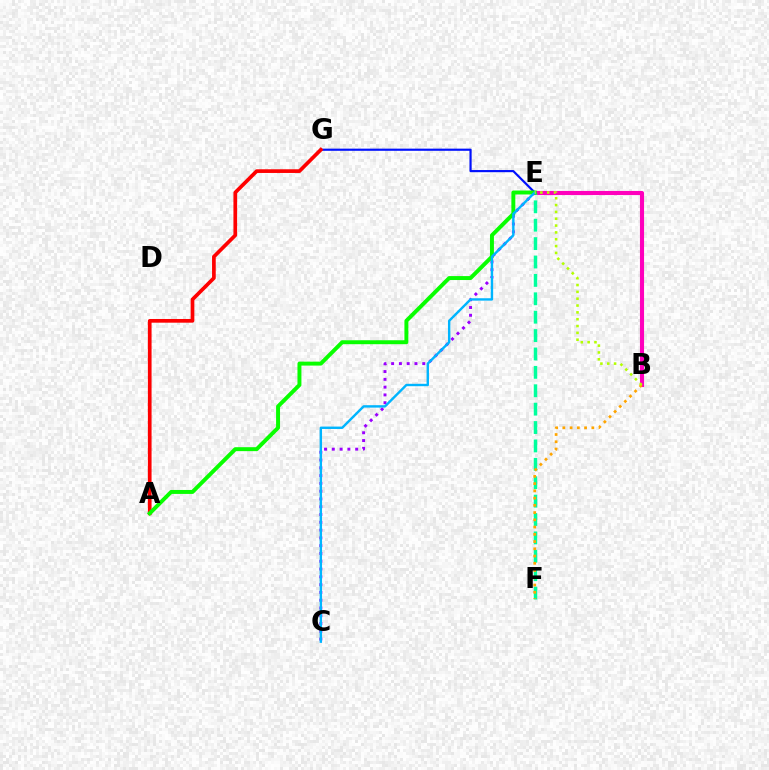{('B', 'E'): [{'color': '#ff00bd', 'line_style': 'solid', 'thickness': 2.95}, {'color': '#b3ff00', 'line_style': 'dotted', 'thickness': 1.86}], ('E', 'F'): [{'color': '#00ff9d', 'line_style': 'dashed', 'thickness': 2.5}], ('C', 'E'): [{'color': '#9b00ff', 'line_style': 'dotted', 'thickness': 2.12}, {'color': '#00b5ff', 'line_style': 'solid', 'thickness': 1.73}], ('E', 'G'): [{'color': '#0010ff', 'line_style': 'solid', 'thickness': 1.55}], ('A', 'G'): [{'color': '#ff0000', 'line_style': 'solid', 'thickness': 2.66}], ('B', 'F'): [{'color': '#ffa500', 'line_style': 'dotted', 'thickness': 1.97}], ('A', 'E'): [{'color': '#08ff00', 'line_style': 'solid', 'thickness': 2.84}]}